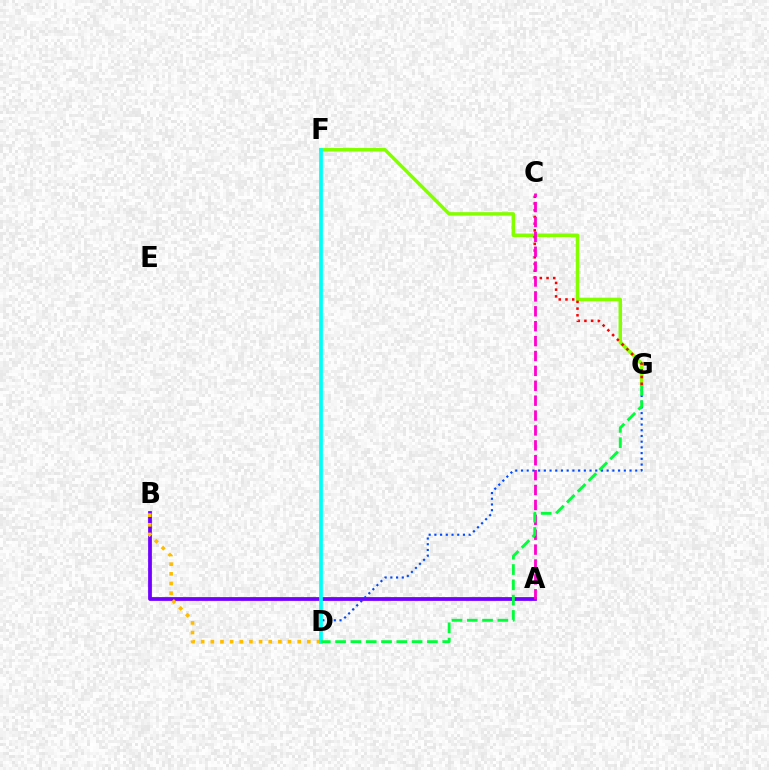{('A', 'B'): [{'color': '#7200ff', 'line_style': 'solid', 'thickness': 2.72}], ('B', 'D'): [{'color': '#ffbd00', 'line_style': 'dotted', 'thickness': 2.62}], ('F', 'G'): [{'color': '#84ff00', 'line_style': 'solid', 'thickness': 2.51}], ('C', 'G'): [{'color': '#ff0000', 'line_style': 'dotted', 'thickness': 1.83}], ('A', 'C'): [{'color': '#ff00cf', 'line_style': 'dashed', 'thickness': 2.02}], ('D', 'G'): [{'color': '#004bff', 'line_style': 'dotted', 'thickness': 1.55}, {'color': '#00ff39', 'line_style': 'dashed', 'thickness': 2.08}], ('D', 'F'): [{'color': '#00fff6', 'line_style': 'solid', 'thickness': 2.66}]}